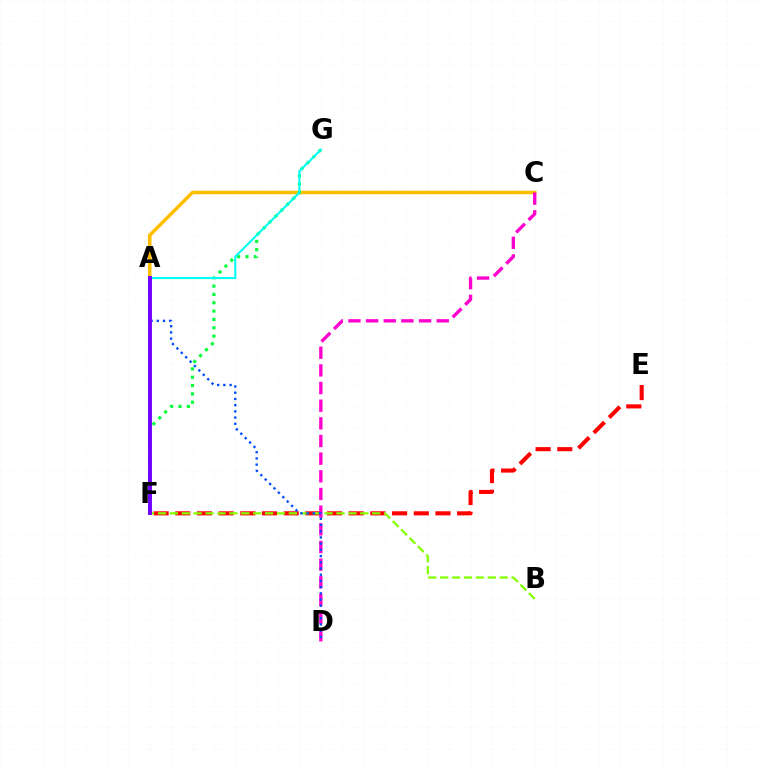{('A', 'C'): [{'color': '#ffbd00', 'line_style': 'solid', 'thickness': 2.55}], ('E', 'F'): [{'color': '#ff0000', 'line_style': 'dashed', 'thickness': 2.95}], ('B', 'F'): [{'color': '#84ff00', 'line_style': 'dashed', 'thickness': 1.62}], ('F', 'G'): [{'color': '#00ff39', 'line_style': 'dotted', 'thickness': 2.26}], ('C', 'D'): [{'color': '#ff00cf', 'line_style': 'dashed', 'thickness': 2.4}], ('A', 'G'): [{'color': '#00fff6', 'line_style': 'solid', 'thickness': 1.51}], ('A', 'D'): [{'color': '#004bff', 'line_style': 'dotted', 'thickness': 1.69}], ('A', 'F'): [{'color': '#7200ff', 'line_style': 'solid', 'thickness': 2.81}]}